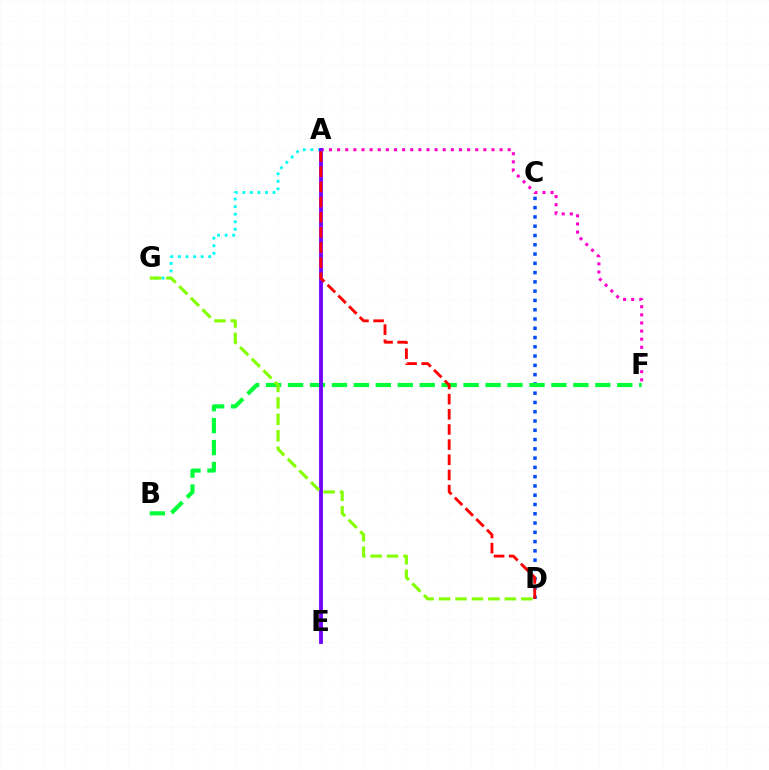{('A', 'G'): [{'color': '#00fff6', 'line_style': 'dotted', 'thickness': 2.05}], ('C', 'D'): [{'color': '#004bff', 'line_style': 'dotted', 'thickness': 2.52}], ('A', 'F'): [{'color': '#ff00cf', 'line_style': 'dotted', 'thickness': 2.21}], ('A', 'E'): [{'color': '#ffbd00', 'line_style': 'dotted', 'thickness': 1.96}, {'color': '#7200ff', 'line_style': 'solid', 'thickness': 2.75}], ('B', 'F'): [{'color': '#00ff39', 'line_style': 'dashed', 'thickness': 2.98}], ('D', 'G'): [{'color': '#84ff00', 'line_style': 'dashed', 'thickness': 2.23}], ('A', 'D'): [{'color': '#ff0000', 'line_style': 'dashed', 'thickness': 2.06}]}